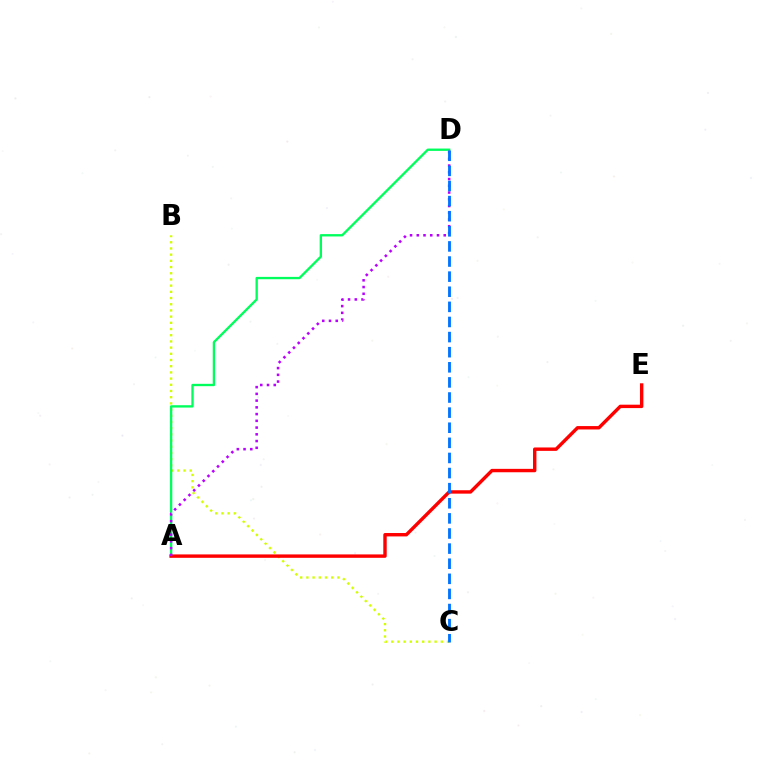{('B', 'C'): [{'color': '#d1ff00', 'line_style': 'dotted', 'thickness': 1.68}], ('A', 'D'): [{'color': '#00ff5c', 'line_style': 'solid', 'thickness': 1.69}, {'color': '#b900ff', 'line_style': 'dotted', 'thickness': 1.83}], ('A', 'E'): [{'color': '#ff0000', 'line_style': 'solid', 'thickness': 2.45}], ('C', 'D'): [{'color': '#0074ff', 'line_style': 'dashed', 'thickness': 2.05}]}